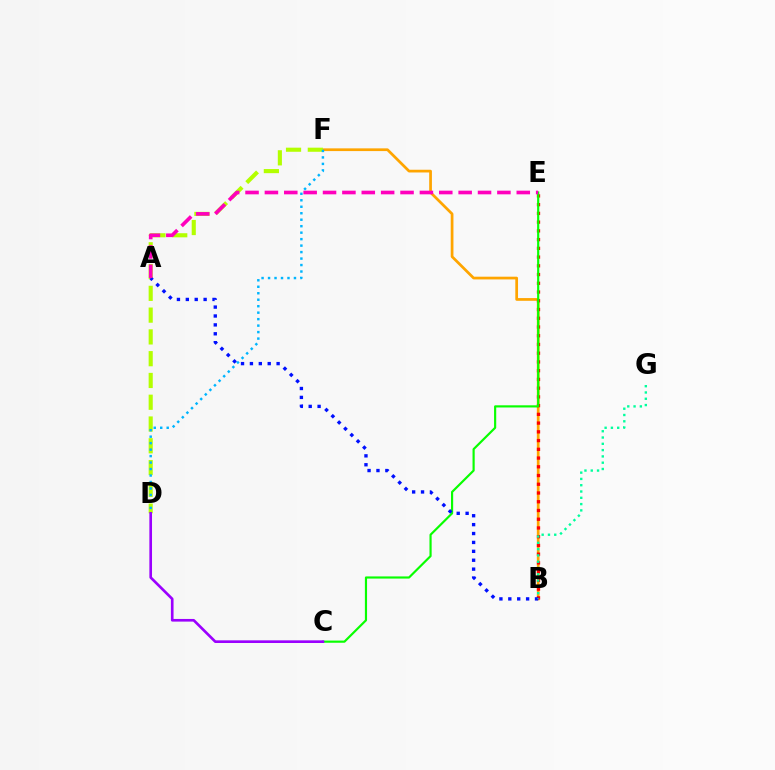{('B', 'F'): [{'color': '#ffa500', 'line_style': 'solid', 'thickness': 1.96}], ('B', 'E'): [{'color': '#ff0000', 'line_style': 'dotted', 'thickness': 2.37}], ('C', 'E'): [{'color': '#08ff00', 'line_style': 'solid', 'thickness': 1.56}], ('D', 'F'): [{'color': '#b3ff00', 'line_style': 'dashed', 'thickness': 2.96}, {'color': '#00b5ff', 'line_style': 'dotted', 'thickness': 1.76}], ('A', 'B'): [{'color': '#0010ff', 'line_style': 'dotted', 'thickness': 2.42}], ('C', 'D'): [{'color': '#9b00ff', 'line_style': 'solid', 'thickness': 1.91}], ('A', 'E'): [{'color': '#ff00bd', 'line_style': 'dashed', 'thickness': 2.63}], ('B', 'G'): [{'color': '#00ff9d', 'line_style': 'dotted', 'thickness': 1.71}]}